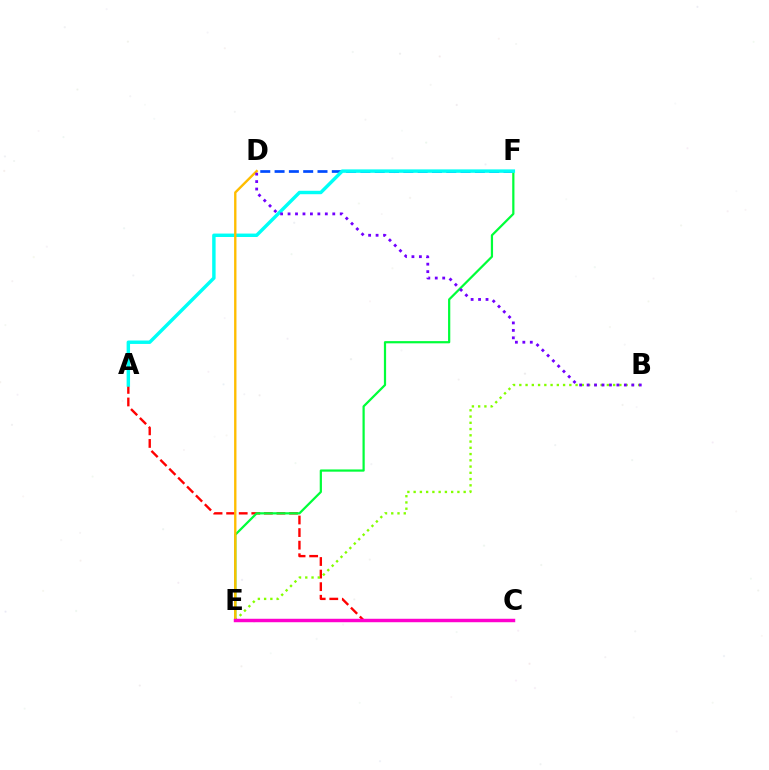{('A', 'C'): [{'color': '#ff0000', 'line_style': 'dashed', 'thickness': 1.71}], ('D', 'F'): [{'color': '#004bff', 'line_style': 'dashed', 'thickness': 1.94}], ('B', 'E'): [{'color': '#84ff00', 'line_style': 'dotted', 'thickness': 1.7}], ('E', 'F'): [{'color': '#00ff39', 'line_style': 'solid', 'thickness': 1.6}], ('A', 'F'): [{'color': '#00fff6', 'line_style': 'solid', 'thickness': 2.47}], ('D', 'E'): [{'color': '#ffbd00', 'line_style': 'solid', 'thickness': 1.71}], ('B', 'D'): [{'color': '#7200ff', 'line_style': 'dotted', 'thickness': 2.02}], ('C', 'E'): [{'color': '#ff00cf', 'line_style': 'solid', 'thickness': 2.49}]}